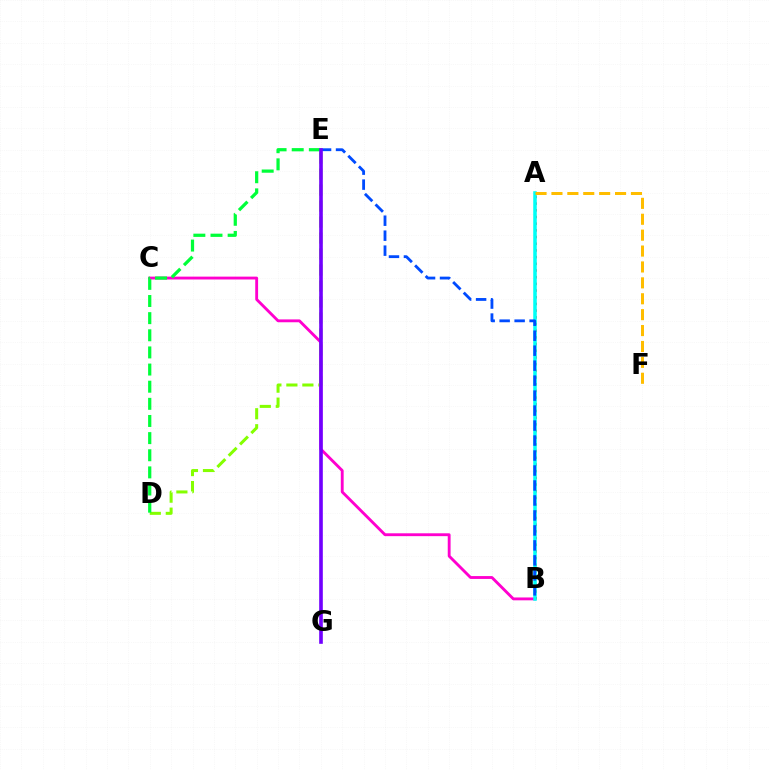{('B', 'C'): [{'color': '#ff00cf', 'line_style': 'solid', 'thickness': 2.06}], ('A', 'B'): [{'color': '#ff0000', 'line_style': 'dotted', 'thickness': 1.82}, {'color': '#00fff6', 'line_style': 'solid', 'thickness': 2.54}], ('D', 'E'): [{'color': '#84ff00', 'line_style': 'dashed', 'thickness': 2.17}, {'color': '#00ff39', 'line_style': 'dashed', 'thickness': 2.33}], ('A', 'F'): [{'color': '#ffbd00', 'line_style': 'dashed', 'thickness': 2.16}], ('B', 'E'): [{'color': '#004bff', 'line_style': 'dashed', 'thickness': 2.03}], ('E', 'G'): [{'color': '#7200ff', 'line_style': 'solid', 'thickness': 2.61}]}